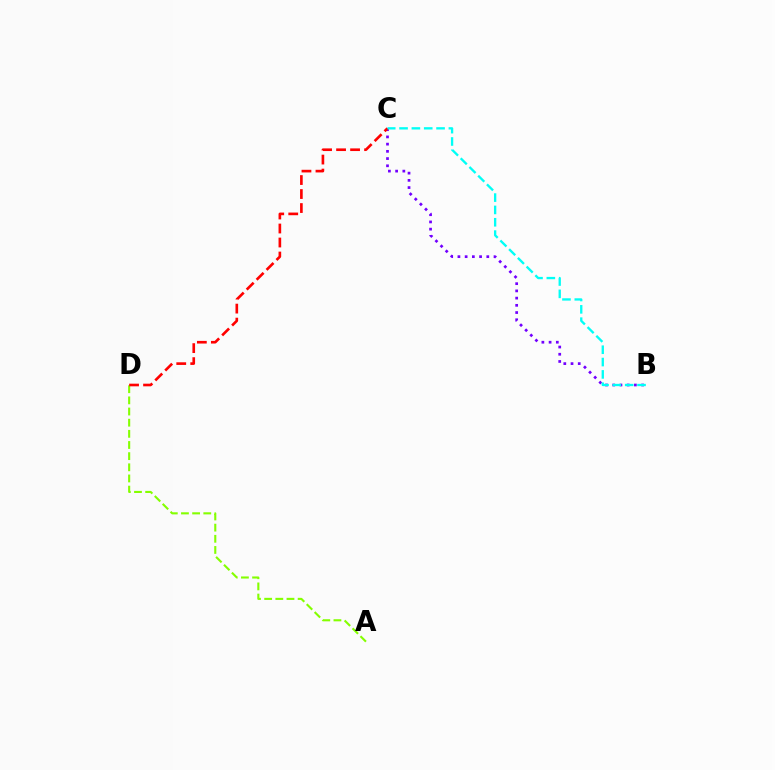{('B', 'C'): [{'color': '#7200ff', 'line_style': 'dotted', 'thickness': 1.96}, {'color': '#00fff6', 'line_style': 'dashed', 'thickness': 1.68}], ('A', 'D'): [{'color': '#84ff00', 'line_style': 'dashed', 'thickness': 1.52}], ('C', 'D'): [{'color': '#ff0000', 'line_style': 'dashed', 'thickness': 1.9}]}